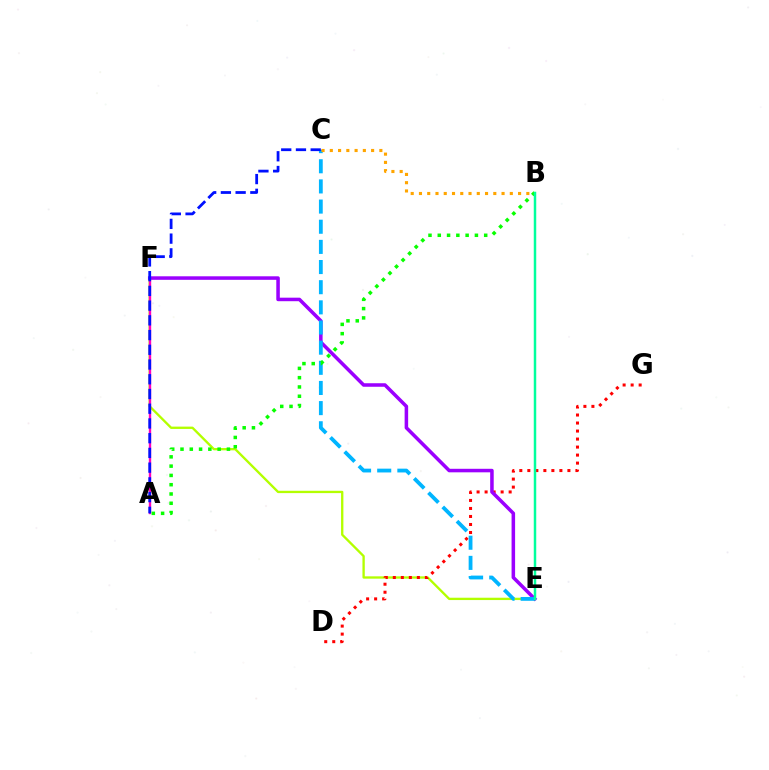{('E', 'F'): [{'color': '#b3ff00', 'line_style': 'solid', 'thickness': 1.68}, {'color': '#9b00ff', 'line_style': 'solid', 'thickness': 2.54}], ('D', 'G'): [{'color': '#ff0000', 'line_style': 'dotted', 'thickness': 2.18}], ('A', 'F'): [{'color': '#ff00bd', 'line_style': 'solid', 'thickness': 1.72}], ('C', 'E'): [{'color': '#00b5ff', 'line_style': 'dashed', 'thickness': 2.74}], ('A', 'C'): [{'color': '#0010ff', 'line_style': 'dashed', 'thickness': 2.0}], ('B', 'C'): [{'color': '#ffa500', 'line_style': 'dotted', 'thickness': 2.24}], ('A', 'B'): [{'color': '#08ff00', 'line_style': 'dotted', 'thickness': 2.52}], ('B', 'E'): [{'color': '#00ff9d', 'line_style': 'solid', 'thickness': 1.78}]}